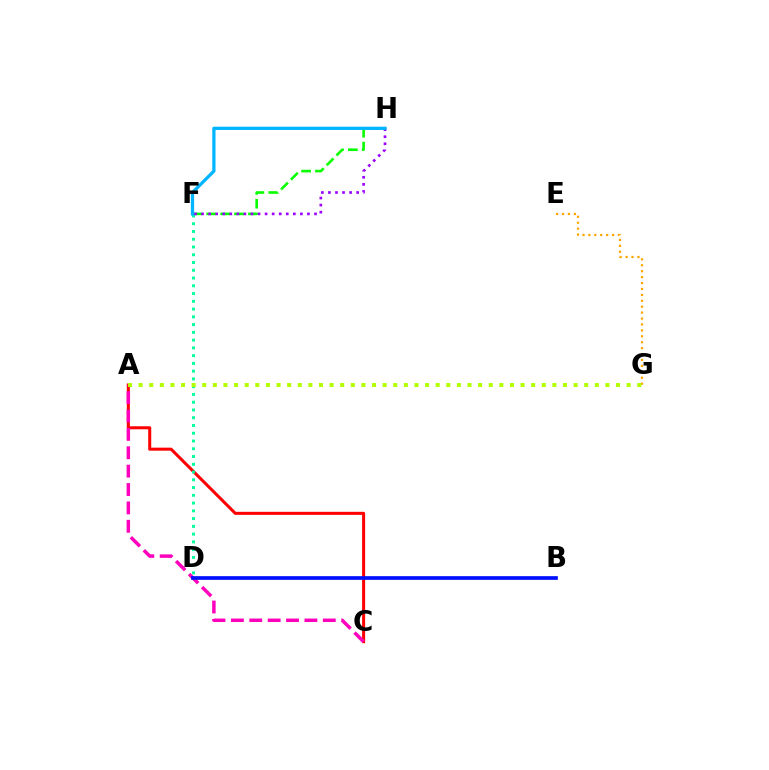{('A', 'C'): [{'color': '#ff0000', 'line_style': 'solid', 'thickness': 2.19}, {'color': '#ff00bd', 'line_style': 'dashed', 'thickness': 2.5}], ('F', 'H'): [{'color': '#08ff00', 'line_style': 'dashed', 'thickness': 1.89}, {'color': '#9b00ff', 'line_style': 'dotted', 'thickness': 1.92}, {'color': '#00b5ff', 'line_style': 'solid', 'thickness': 2.34}], ('D', 'F'): [{'color': '#00ff9d', 'line_style': 'dotted', 'thickness': 2.11}], ('B', 'D'): [{'color': '#0010ff', 'line_style': 'solid', 'thickness': 2.66}], ('E', 'G'): [{'color': '#ffa500', 'line_style': 'dotted', 'thickness': 1.61}], ('A', 'G'): [{'color': '#b3ff00', 'line_style': 'dotted', 'thickness': 2.88}]}